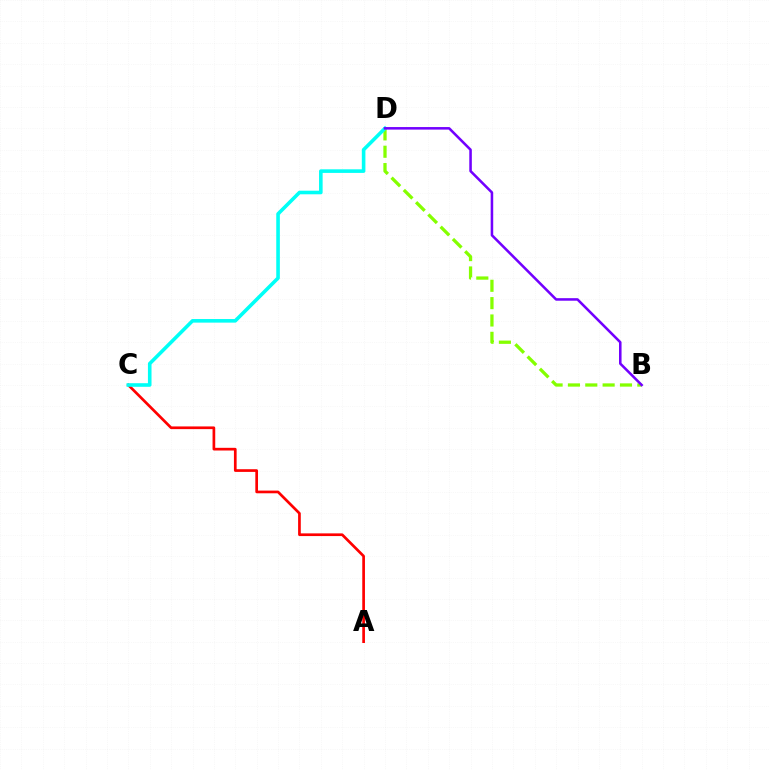{('B', 'D'): [{'color': '#84ff00', 'line_style': 'dashed', 'thickness': 2.36}, {'color': '#7200ff', 'line_style': 'solid', 'thickness': 1.83}], ('A', 'C'): [{'color': '#ff0000', 'line_style': 'solid', 'thickness': 1.94}], ('C', 'D'): [{'color': '#00fff6', 'line_style': 'solid', 'thickness': 2.59}]}